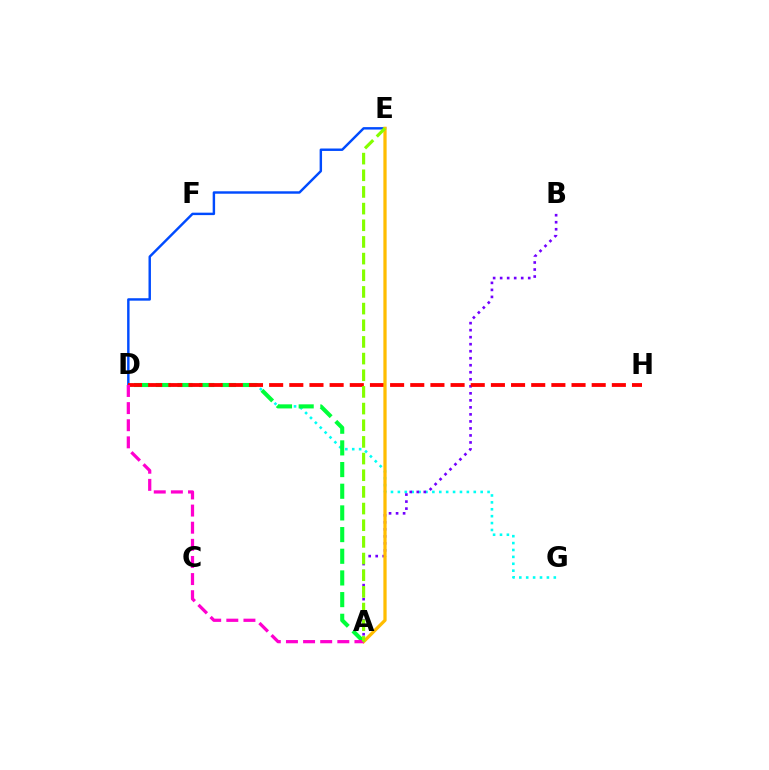{('D', 'G'): [{'color': '#00fff6', 'line_style': 'dotted', 'thickness': 1.87}], ('A', 'B'): [{'color': '#7200ff', 'line_style': 'dotted', 'thickness': 1.91}], ('A', 'D'): [{'color': '#00ff39', 'line_style': 'dashed', 'thickness': 2.94}, {'color': '#ff00cf', 'line_style': 'dashed', 'thickness': 2.33}], ('D', 'E'): [{'color': '#004bff', 'line_style': 'solid', 'thickness': 1.75}], ('D', 'H'): [{'color': '#ff0000', 'line_style': 'dashed', 'thickness': 2.74}], ('A', 'E'): [{'color': '#ffbd00', 'line_style': 'solid', 'thickness': 2.34}, {'color': '#84ff00', 'line_style': 'dashed', 'thickness': 2.26}]}